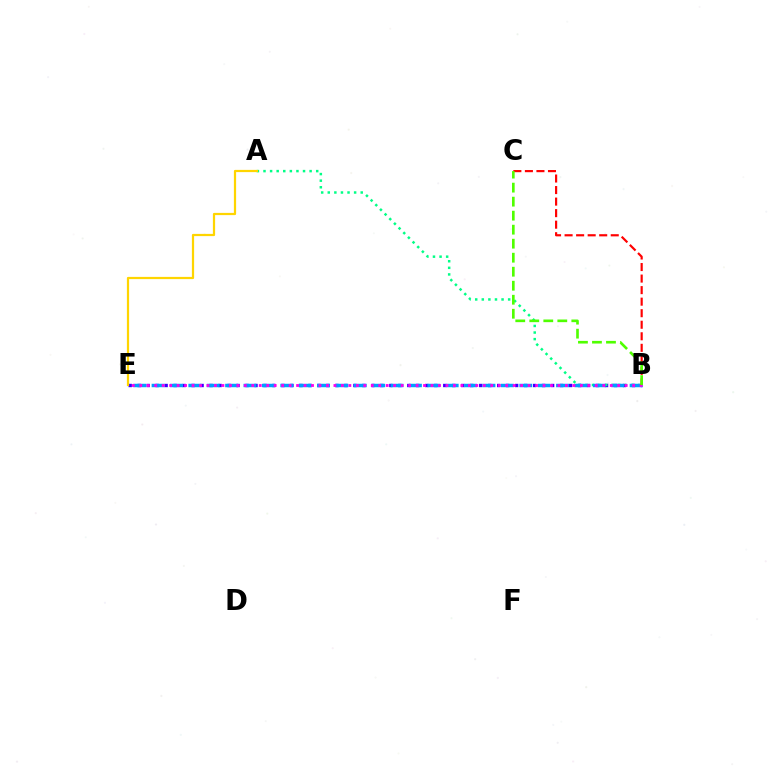{('B', 'E'): [{'color': '#3700ff', 'line_style': 'dotted', 'thickness': 2.44}, {'color': '#009eff', 'line_style': 'dashed', 'thickness': 2.5}, {'color': '#ff00ed', 'line_style': 'dotted', 'thickness': 2.03}], ('A', 'B'): [{'color': '#00ff86', 'line_style': 'dotted', 'thickness': 1.79}], ('A', 'E'): [{'color': '#ffd500', 'line_style': 'solid', 'thickness': 1.6}], ('B', 'C'): [{'color': '#ff0000', 'line_style': 'dashed', 'thickness': 1.57}, {'color': '#4fff00', 'line_style': 'dashed', 'thickness': 1.9}]}